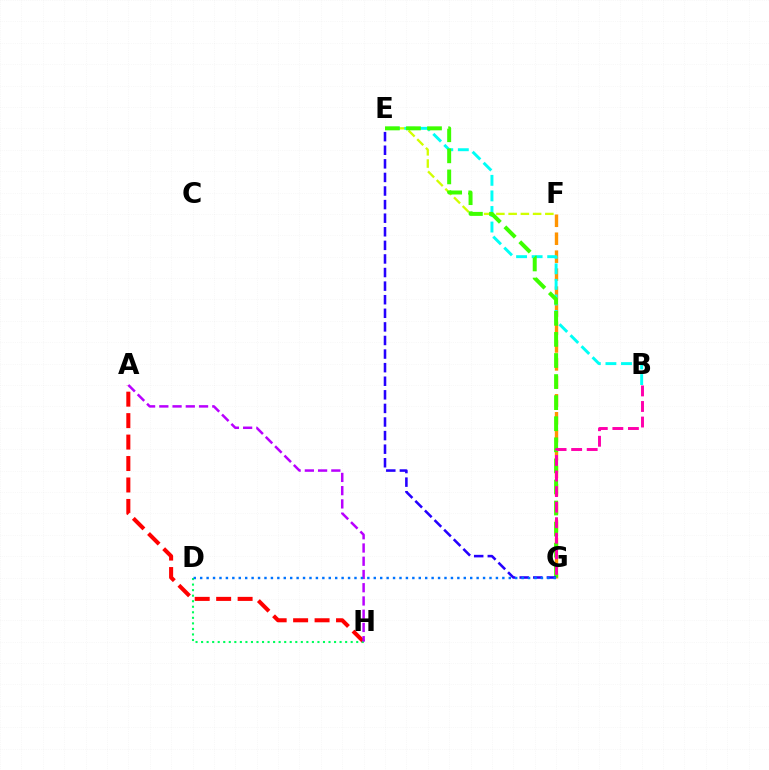{('A', 'H'): [{'color': '#ff0000', 'line_style': 'dashed', 'thickness': 2.91}, {'color': '#b900ff', 'line_style': 'dashed', 'thickness': 1.8}], ('D', 'H'): [{'color': '#00ff5c', 'line_style': 'dotted', 'thickness': 1.51}], ('F', 'G'): [{'color': '#ff9400', 'line_style': 'dashed', 'thickness': 2.44}], ('E', 'F'): [{'color': '#d1ff00', 'line_style': 'dashed', 'thickness': 1.66}], ('B', 'E'): [{'color': '#00fff6', 'line_style': 'dashed', 'thickness': 2.11}], ('E', 'G'): [{'color': '#3dff00', 'line_style': 'dashed', 'thickness': 2.86}, {'color': '#2500ff', 'line_style': 'dashed', 'thickness': 1.85}], ('D', 'G'): [{'color': '#0074ff', 'line_style': 'dotted', 'thickness': 1.75}], ('B', 'G'): [{'color': '#ff00ac', 'line_style': 'dashed', 'thickness': 2.11}]}